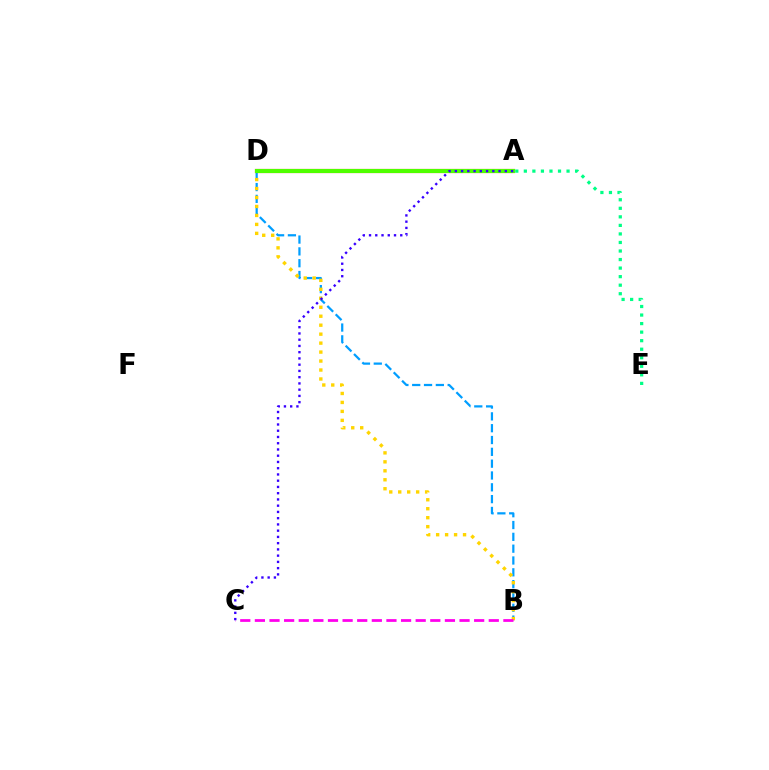{('B', 'D'): [{'color': '#009eff', 'line_style': 'dashed', 'thickness': 1.61}, {'color': '#ffd500', 'line_style': 'dotted', 'thickness': 2.44}], ('A', 'D'): [{'color': '#ff0000', 'line_style': 'solid', 'thickness': 2.98}, {'color': '#4fff00', 'line_style': 'solid', 'thickness': 2.94}], ('A', 'E'): [{'color': '#00ff86', 'line_style': 'dotted', 'thickness': 2.32}], ('B', 'C'): [{'color': '#ff00ed', 'line_style': 'dashed', 'thickness': 1.99}], ('A', 'C'): [{'color': '#3700ff', 'line_style': 'dotted', 'thickness': 1.7}]}